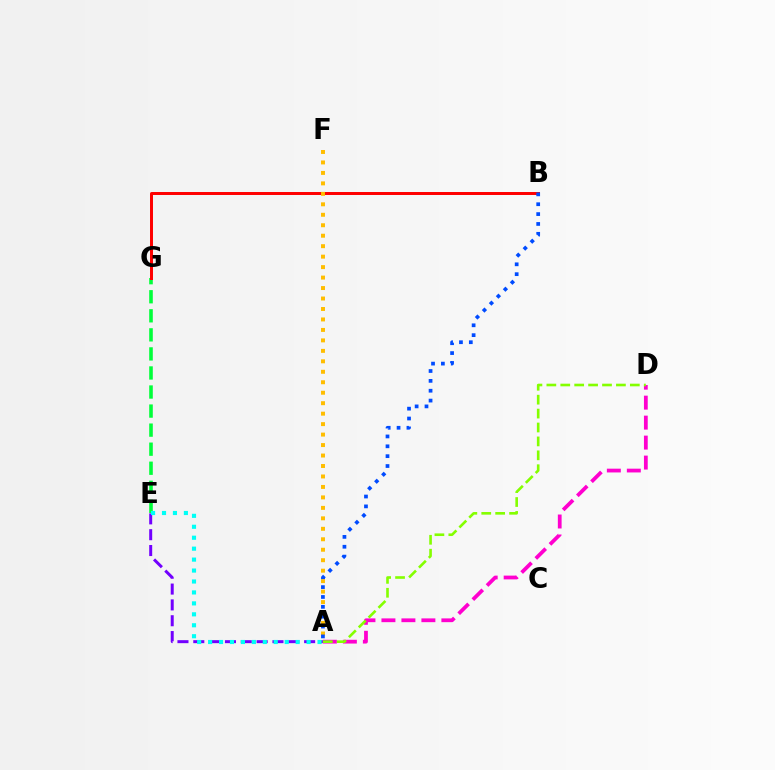{('A', 'E'): [{'color': '#7200ff', 'line_style': 'dashed', 'thickness': 2.15}, {'color': '#00fff6', 'line_style': 'dotted', 'thickness': 2.97}], ('A', 'D'): [{'color': '#ff00cf', 'line_style': 'dashed', 'thickness': 2.71}, {'color': '#84ff00', 'line_style': 'dashed', 'thickness': 1.89}], ('E', 'G'): [{'color': '#00ff39', 'line_style': 'dashed', 'thickness': 2.59}], ('B', 'G'): [{'color': '#ff0000', 'line_style': 'solid', 'thickness': 2.14}], ('A', 'F'): [{'color': '#ffbd00', 'line_style': 'dotted', 'thickness': 2.84}], ('A', 'B'): [{'color': '#004bff', 'line_style': 'dotted', 'thickness': 2.68}]}